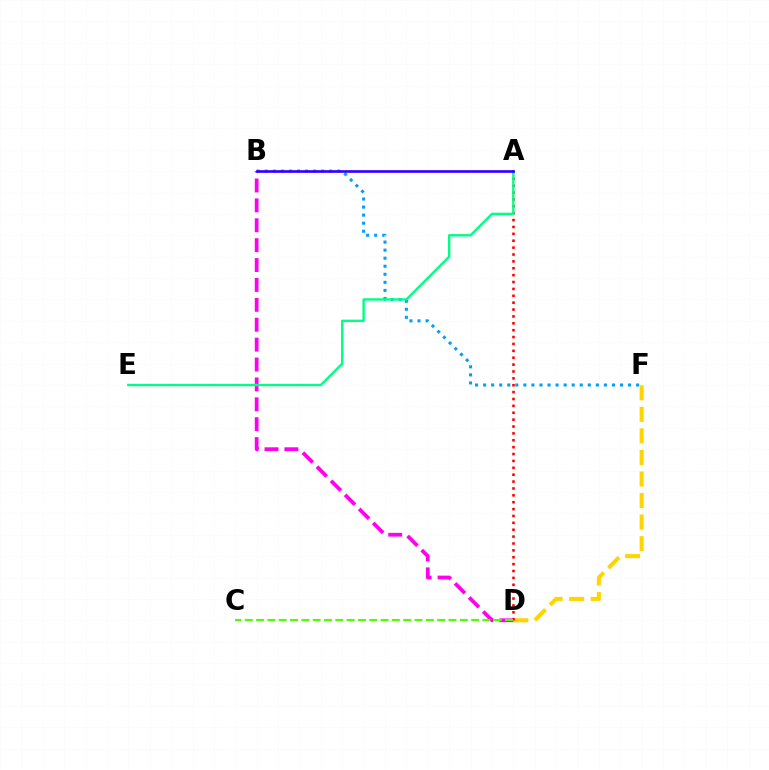{('B', 'F'): [{'color': '#009eff', 'line_style': 'dotted', 'thickness': 2.19}], ('D', 'F'): [{'color': '#ffd500', 'line_style': 'dashed', 'thickness': 2.93}], ('A', 'D'): [{'color': '#ff0000', 'line_style': 'dotted', 'thickness': 1.87}], ('B', 'D'): [{'color': '#ff00ed', 'line_style': 'dashed', 'thickness': 2.7}], ('C', 'D'): [{'color': '#4fff00', 'line_style': 'dashed', 'thickness': 1.54}], ('A', 'E'): [{'color': '#00ff86', 'line_style': 'solid', 'thickness': 1.72}], ('A', 'B'): [{'color': '#3700ff', 'line_style': 'solid', 'thickness': 1.93}]}